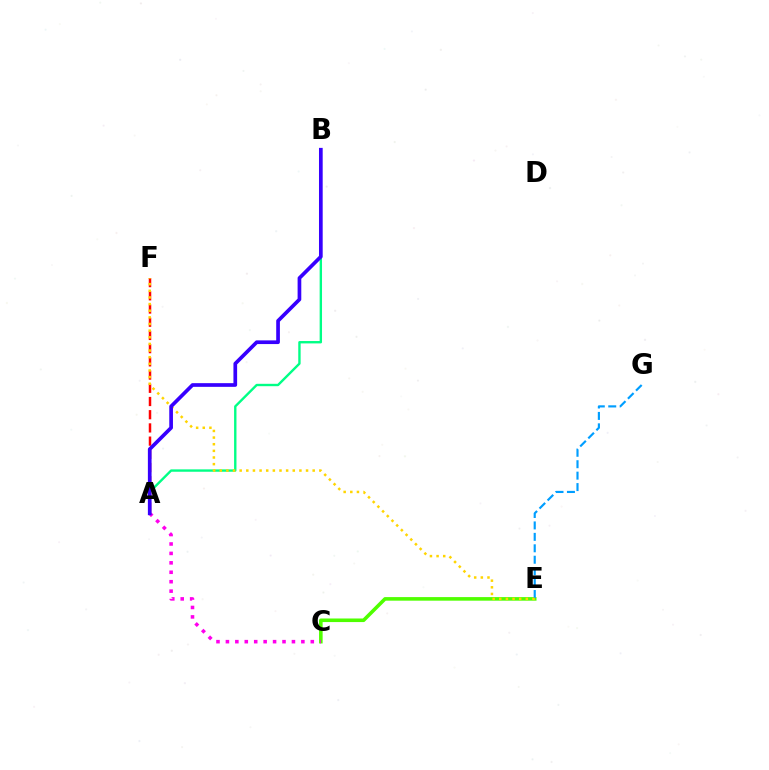{('C', 'E'): [{'color': '#4fff00', 'line_style': 'solid', 'thickness': 2.58}], ('A', 'B'): [{'color': '#00ff86', 'line_style': 'solid', 'thickness': 1.71}, {'color': '#3700ff', 'line_style': 'solid', 'thickness': 2.66}], ('A', 'C'): [{'color': '#ff00ed', 'line_style': 'dotted', 'thickness': 2.56}], ('E', 'G'): [{'color': '#009eff', 'line_style': 'dashed', 'thickness': 1.55}], ('A', 'F'): [{'color': '#ff0000', 'line_style': 'dashed', 'thickness': 1.79}], ('E', 'F'): [{'color': '#ffd500', 'line_style': 'dotted', 'thickness': 1.8}]}